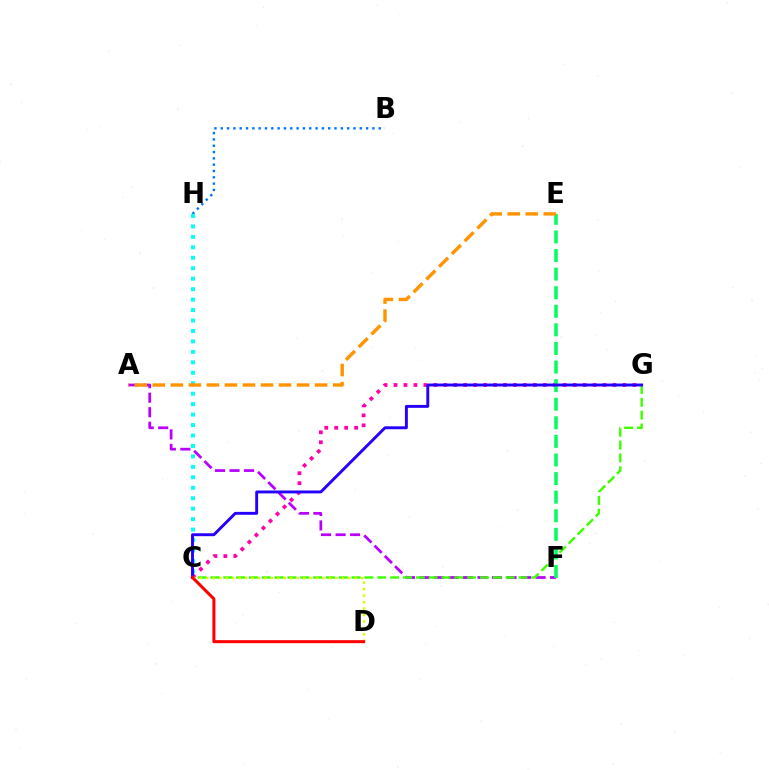{('C', 'G'): [{'color': '#ff00ac', 'line_style': 'dotted', 'thickness': 2.7}, {'color': '#3dff00', 'line_style': 'dashed', 'thickness': 1.74}, {'color': '#2500ff', 'line_style': 'solid', 'thickness': 2.09}], ('A', 'F'): [{'color': '#b900ff', 'line_style': 'dashed', 'thickness': 1.97}], ('B', 'H'): [{'color': '#0074ff', 'line_style': 'dotted', 'thickness': 1.72}], ('C', 'H'): [{'color': '#00fff6', 'line_style': 'dotted', 'thickness': 2.84}], ('E', 'F'): [{'color': '#00ff5c', 'line_style': 'dashed', 'thickness': 2.53}], ('C', 'D'): [{'color': '#d1ff00', 'line_style': 'dotted', 'thickness': 1.75}, {'color': '#ff0000', 'line_style': 'solid', 'thickness': 2.18}], ('A', 'E'): [{'color': '#ff9400', 'line_style': 'dashed', 'thickness': 2.45}]}